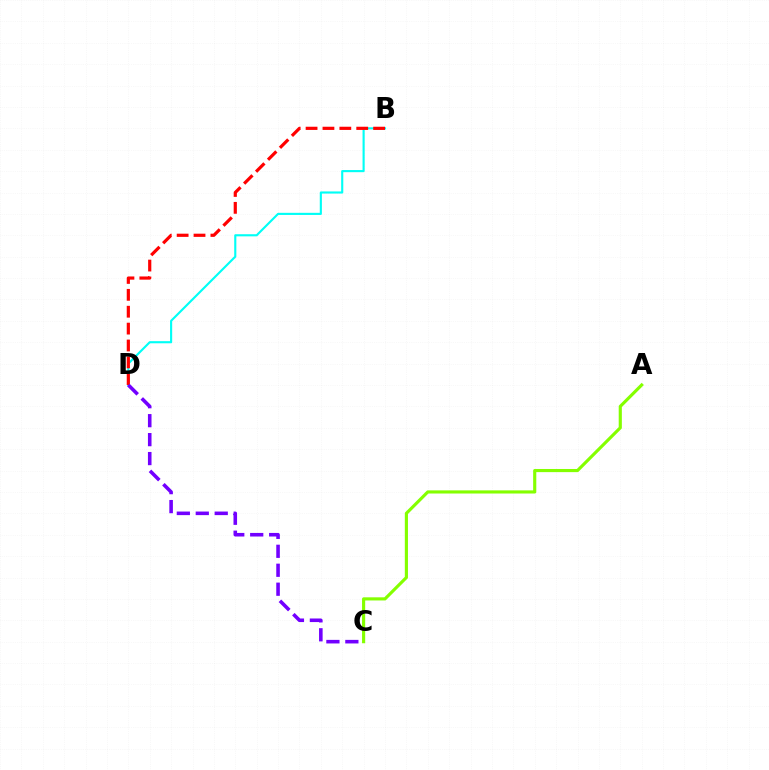{('B', 'D'): [{'color': '#00fff6', 'line_style': 'solid', 'thickness': 1.53}, {'color': '#ff0000', 'line_style': 'dashed', 'thickness': 2.29}], ('A', 'C'): [{'color': '#84ff00', 'line_style': 'solid', 'thickness': 2.26}], ('C', 'D'): [{'color': '#7200ff', 'line_style': 'dashed', 'thickness': 2.58}]}